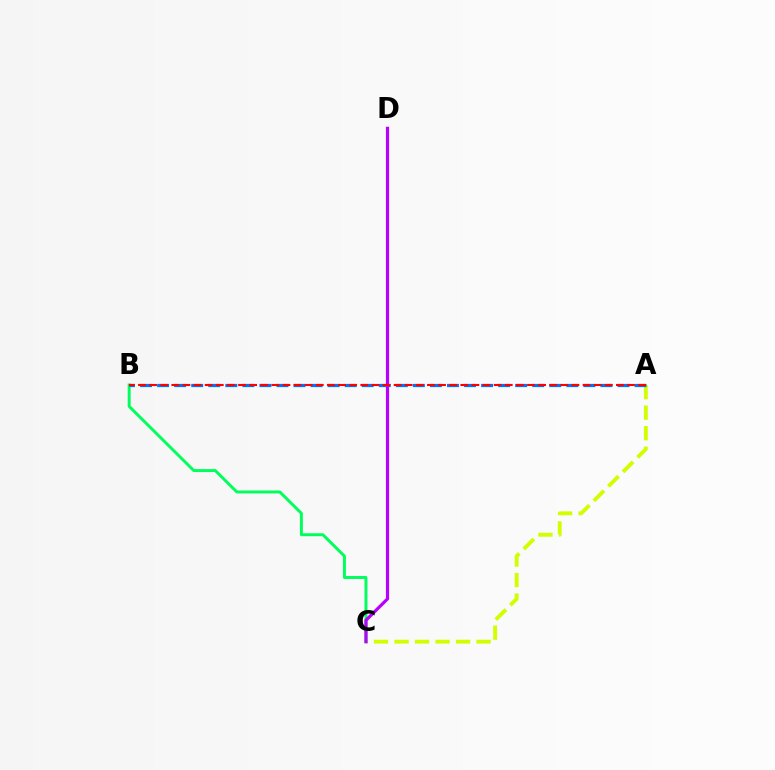{('A', 'C'): [{'color': '#d1ff00', 'line_style': 'dashed', 'thickness': 2.79}], ('B', 'C'): [{'color': '#00ff5c', 'line_style': 'solid', 'thickness': 2.13}], ('A', 'B'): [{'color': '#0074ff', 'line_style': 'dashed', 'thickness': 2.32}, {'color': '#ff0000', 'line_style': 'dashed', 'thickness': 1.51}], ('C', 'D'): [{'color': '#b900ff', 'line_style': 'solid', 'thickness': 2.29}]}